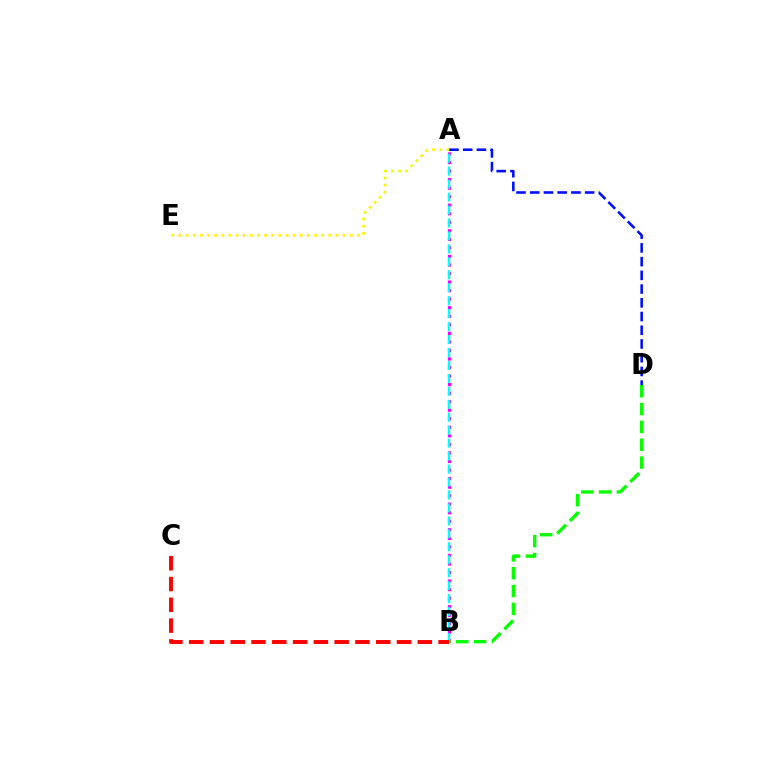{('A', 'E'): [{'color': '#fcf500', 'line_style': 'dotted', 'thickness': 1.94}], ('A', 'B'): [{'color': '#ee00ff', 'line_style': 'dotted', 'thickness': 2.32}, {'color': '#00fff6', 'line_style': 'dashed', 'thickness': 1.76}], ('B', 'C'): [{'color': '#ff0000', 'line_style': 'dashed', 'thickness': 2.82}], ('A', 'D'): [{'color': '#0010ff', 'line_style': 'dashed', 'thickness': 1.86}], ('B', 'D'): [{'color': '#08ff00', 'line_style': 'dashed', 'thickness': 2.42}]}